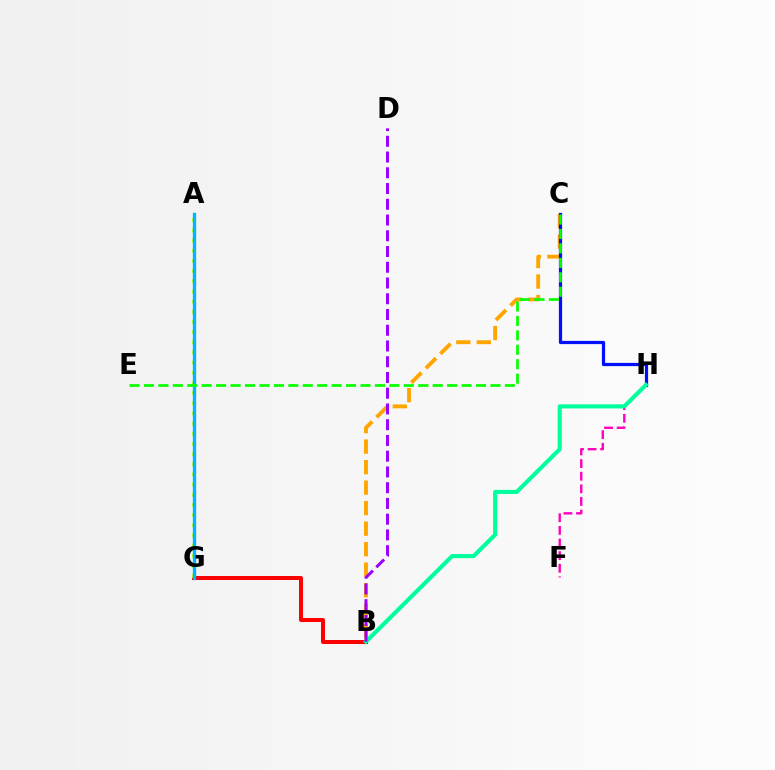{('B', 'C'): [{'color': '#ffa500', 'line_style': 'dashed', 'thickness': 2.79}], ('B', 'G'): [{'color': '#ff0000', 'line_style': 'solid', 'thickness': 2.89}], ('A', 'G'): [{'color': '#b3ff00', 'line_style': 'dotted', 'thickness': 2.76}, {'color': '#00b5ff', 'line_style': 'solid', 'thickness': 2.39}], ('C', 'H'): [{'color': '#0010ff', 'line_style': 'solid', 'thickness': 2.32}], ('F', 'H'): [{'color': '#ff00bd', 'line_style': 'dashed', 'thickness': 1.71}], ('B', 'H'): [{'color': '#00ff9d', 'line_style': 'solid', 'thickness': 2.96}], ('C', 'E'): [{'color': '#08ff00', 'line_style': 'dashed', 'thickness': 1.96}], ('B', 'D'): [{'color': '#9b00ff', 'line_style': 'dashed', 'thickness': 2.14}]}